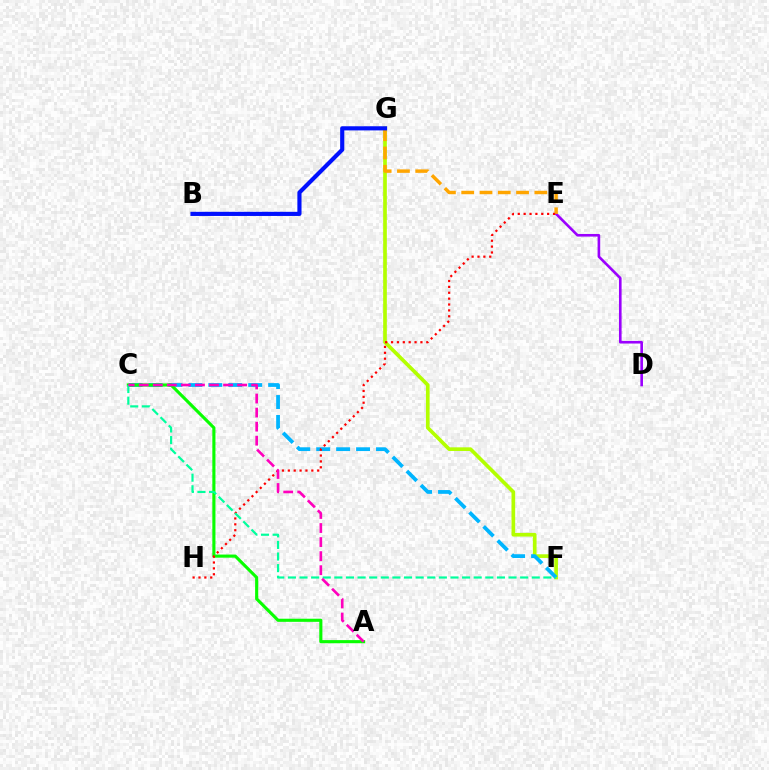{('F', 'G'): [{'color': '#b3ff00', 'line_style': 'solid', 'thickness': 2.64}], ('C', 'F'): [{'color': '#00b5ff', 'line_style': 'dashed', 'thickness': 2.71}, {'color': '#00ff9d', 'line_style': 'dashed', 'thickness': 1.58}], ('A', 'C'): [{'color': '#08ff00', 'line_style': 'solid', 'thickness': 2.24}, {'color': '#ff00bd', 'line_style': 'dashed', 'thickness': 1.91}], ('D', 'E'): [{'color': '#9b00ff', 'line_style': 'solid', 'thickness': 1.89}], ('E', 'G'): [{'color': '#ffa500', 'line_style': 'dashed', 'thickness': 2.48}], ('E', 'H'): [{'color': '#ff0000', 'line_style': 'dotted', 'thickness': 1.6}], ('B', 'G'): [{'color': '#0010ff', 'line_style': 'solid', 'thickness': 2.98}]}